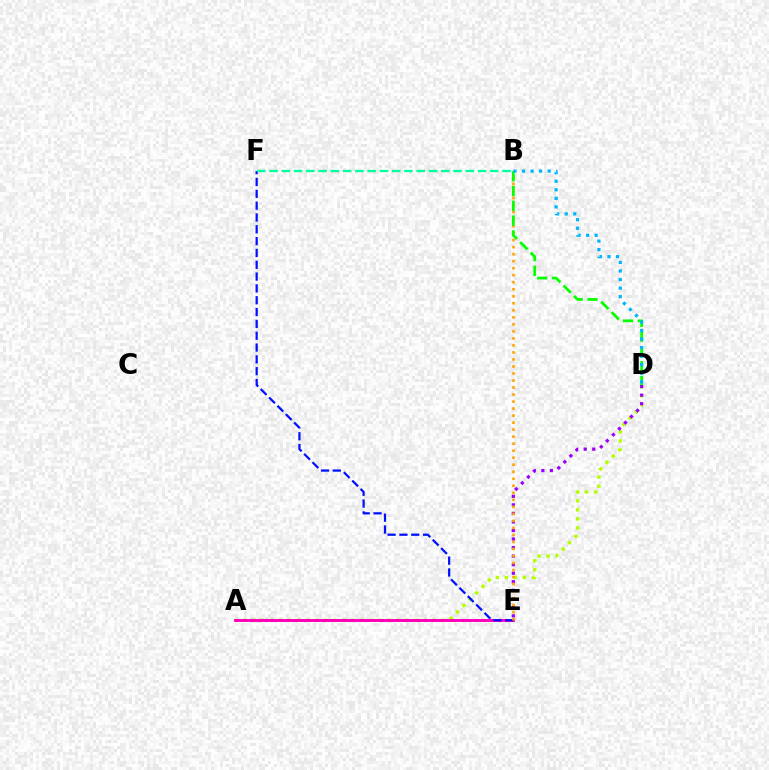{('A', 'D'): [{'color': '#b3ff00', 'line_style': 'dotted', 'thickness': 2.45}], ('A', 'E'): [{'color': '#ff0000', 'line_style': 'dotted', 'thickness': 1.97}, {'color': '#ff00bd', 'line_style': 'solid', 'thickness': 2.08}], ('D', 'E'): [{'color': '#9b00ff', 'line_style': 'dotted', 'thickness': 2.32}], ('E', 'F'): [{'color': '#0010ff', 'line_style': 'dashed', 'thickness': 1.61}], ('B', 'E'): [{'color': '#ffa500', 'line_style': 'dotted', 'thickness': 1.91}], ('B', 'F'): [{'color': '#00ff9d', 'line_style': 'dashed', 'thickness': 1.67}], ('B', 'D'): [{'color': '#08ff00', 'line_style': 'dashed', 'thickness': 2.01}, {'color': '#00b5ff', 'line_style': 'dotted', 'thickness': 2.32}]}